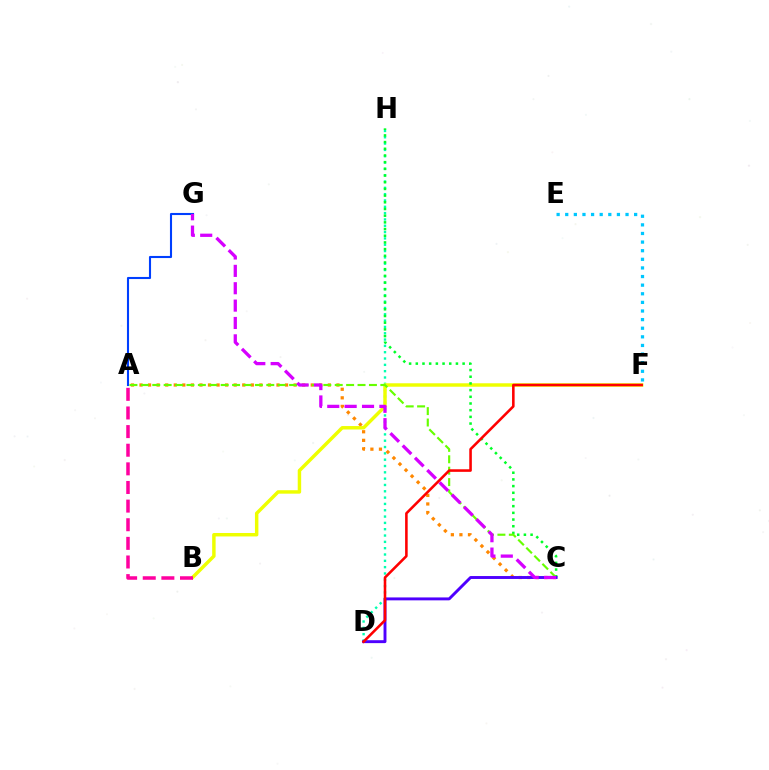{('D', 'H'): [{'color': '#00ffaf', 'line_style': 'dotted', 'thickness': 1.72}], ('A', 'C'): [{'color': '#ff8800', 'line_style': 'dotted', 'thickness': 2.33}, {'color': '#66ff00', 'line_style': 'dashed', 'thickness': 1.55}], ('B', 'F'): [{'color': '#eeff00', 'line_style': 'solid', 'thickness': 2.49}], ('A', 'G'): [{'color': '#003fff', 'line_style': 'solid', 'thickness': 1.51}], ('C', 'H'): [{'color': '#00ff27', 'line_style': 'dotted', 'thickness': 1.82}], ('C', 'D'): [{'color': '#4f00ff', 'line_style': 'solid', 'thickness': 2.1}], ('C', 'G'): [{'color': '#d600ff', 'line_style': 'dashed', 'thickness': 2.36}], ('A', 'B'): [{'color': '#ff00a0', 'line_style': 'dashed', 'thickness': 2.53}], ('D', 'F'): [{'color': '#ff0000', 'line_style': 'solid', 'thickness': 1.85}], ('E', 'F'): [{'color': '#00c7ff', 'line_style': 'dotted', 'thickness': 2.34}]}